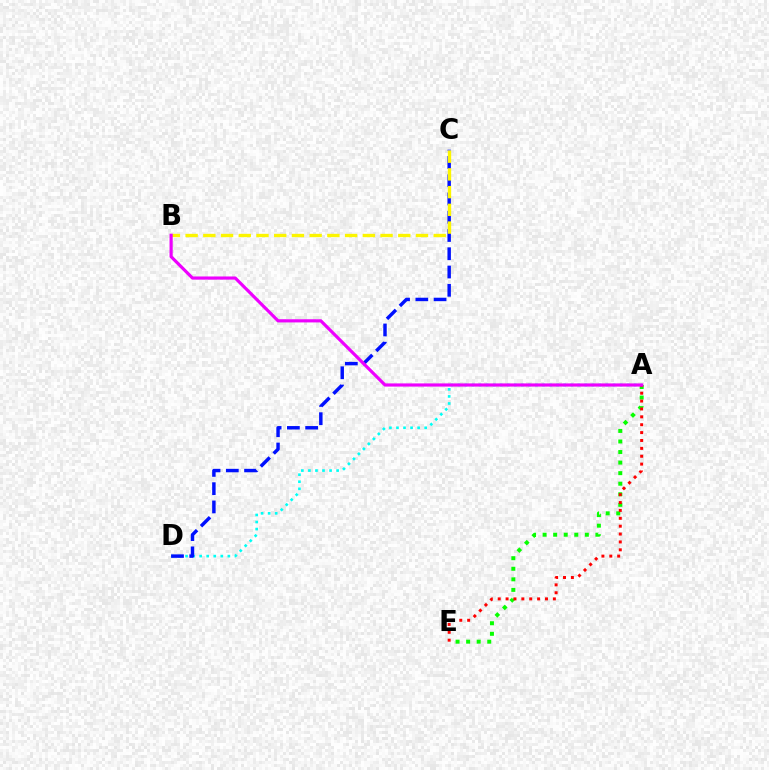{('A', 'D'): [{'color': '#00fff6', 'line_style': 'dotted', 'thickness': 1.92}], ('C', 'D'): [{'color': '#0010ff', 'line_style': 'dashed', 'thickness': 2.48}], ('A', 'E'): [{'color': '#08ff00', 'line_style': 'dotted', 'thickness': 2.87}, {'color': '#ff0000', 'line_style': 'dotted', 'thickness': 2.14}], ('B', 'C'): [{'color': '#fcf500', 'line_style': 'dashed', 'thickness': 2.41}], ('A', 'B'): [{'color': '#ee00ff', 'line_style': 'solid', 'thickness': 2.29}]}